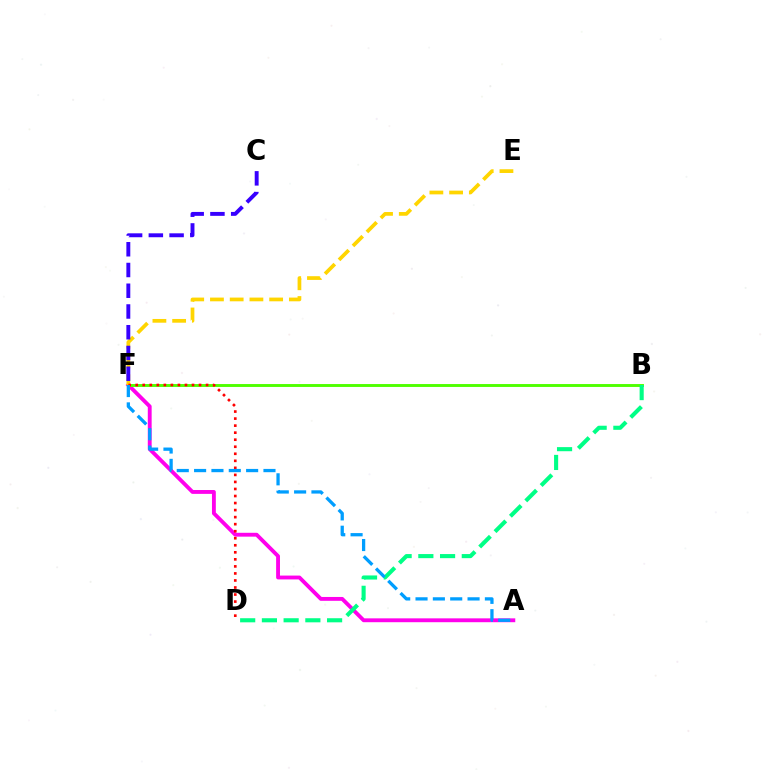{('A', 'F'): [{'color': '#ff00ed', 'line_style': 'solid', 'thickness': 2.78}, {'color': '#009eff', 'line_style': 'dashed', 'thickness': 2.36}], ('B', 'F'): [{'color': '#4fff00', 'line_style': 'solid', 'thickness': 2.09}], ('B', 'D'): [{'color': '#00ff86', 'line_style': 'dashed', 'thickness': 2.95}], ('E', 'F'): [{'color': '#ffd500', 'line_style': 'dashed', 'thickness': 2.68}], ('C', 'F'): [{'color': '#3700ff', 'line_style': 'dashed', 'thickness': 2.82}], ('D', 'F'): [{'color': '#ff0000', 'line_style': 'dotted', 'thickness': 1.91}]}